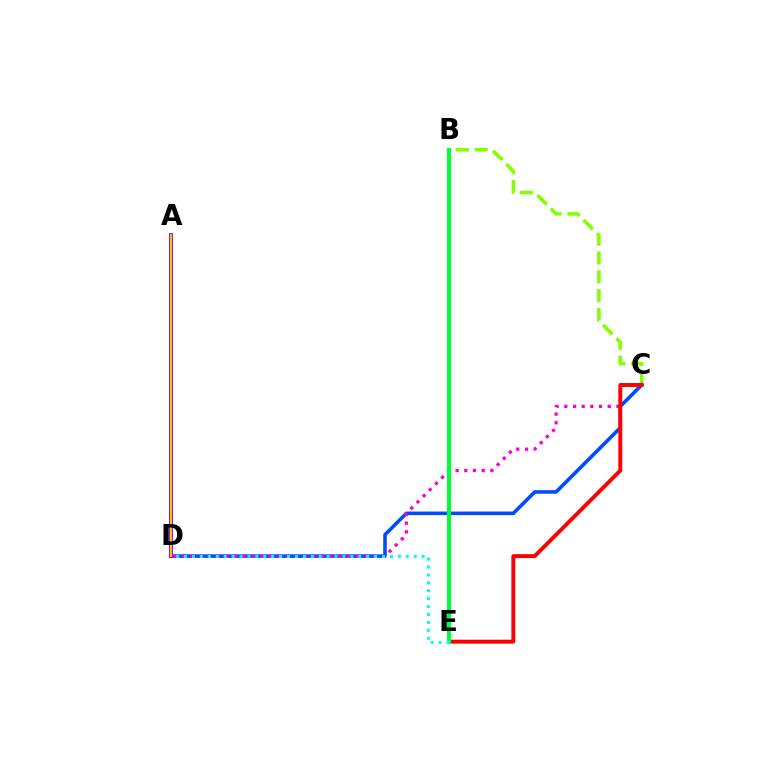{('B', 'C'): [{'color': '#84ff00', 'line_style': 'dashed', 'thickness': 2.56}], ('C', 'D'): [{'color': '#004bff', 'line_style': 'solid', 'thickness': 2.57}, {'color': '#ff00cf', 'line_style': 'dotted', 'thickness': 2.36}], ('A', 'D'): [{'color': '#7200ff', 'line_style': 'solid', 'thickness': 2.79}, {'color': '#ffbd00', 'line_style': 'solid', 'thickness': 1.59}], ('C', 'E'): [{'color': '#ff0000', 'line_style': 'solid', 'thickness': 2.81}], ('B', 'E'): [{'color': '#00ff39', 'line_style': 'solid', 'thickness': 2.95}], ('D', 'E'): [{'color': '#00fff6', 'line_style': 'dotted', 'thickness': 2.15}]}